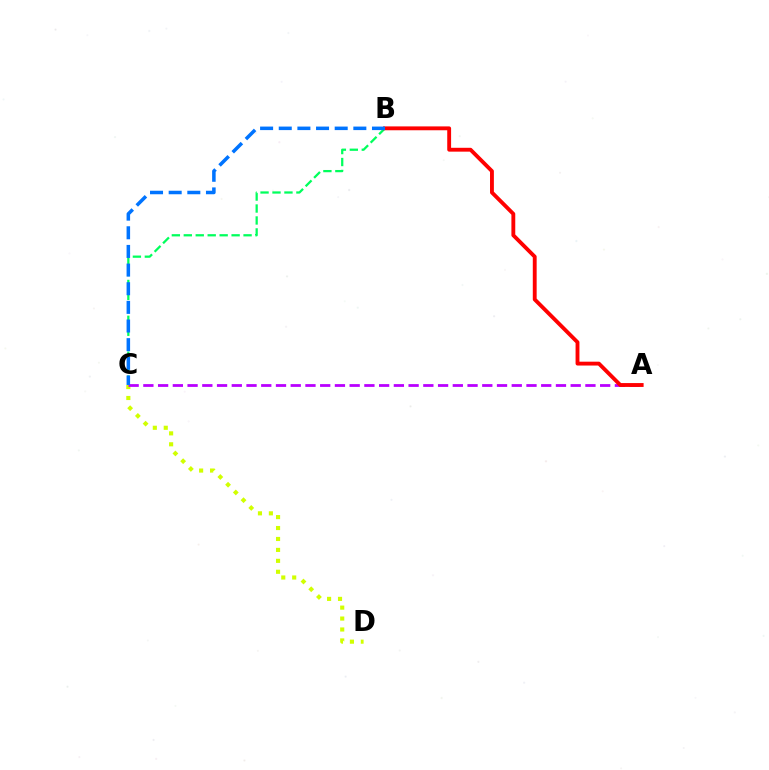{('C', 'D'): [{'color': '#d1ff00', 'line_style': 'dotted', 'thickness': 2.97}], ('B', 'C'): [{'color': '#00ff5c', 'line_style': 'dashed', 'thickness': 1.62}, {'color': '#0074ff', 'line_style': 'dashed', 'thickness': 2.53}], ('A', 'C'): [{'color': '#b900ff', 'line_style': 'dashed', 'thickness': 2.0}], ('A', 'B'): [{'color': '#ff0000', 'line_style': 'solid', 'thickness': 2.78}]}